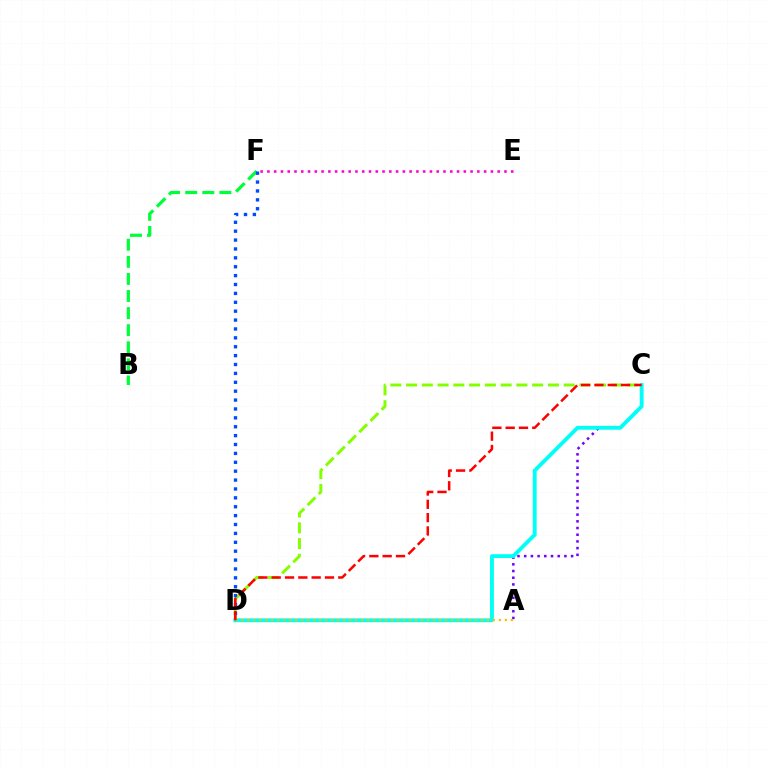{('A', 'C'): [{'color': '#7200ff', 'line_style': 'dotted', 'thickness': 1.82}], ('E', 'F'): [{'color': '#ff00cf', 'line_style': 'dotted', 'thickness': 1.84}], ('B', 'F'): [{'color': '#00ff39', 'line_style': 'dashed', 'thickness': 2.32}], ('C', 'D'): [{'color': '#84ff00', 'line_style': 'dashed', 'thickness': 2.14}, {'color': '#00fff6', 'line_style': 'solid', 'thickness': 2.78}, {'color': '#ff0000', 'line_style': 'dashed', 'thickness': 1.81}], ('A', 'D'): [{'color': '#ffbd00', 'line_style': 'dotted', 'thickness': 1.63}], ('D', 'F'): [{'color': '#004bff', 'line_style': 'dotted', 'thickness': 2.42}]}